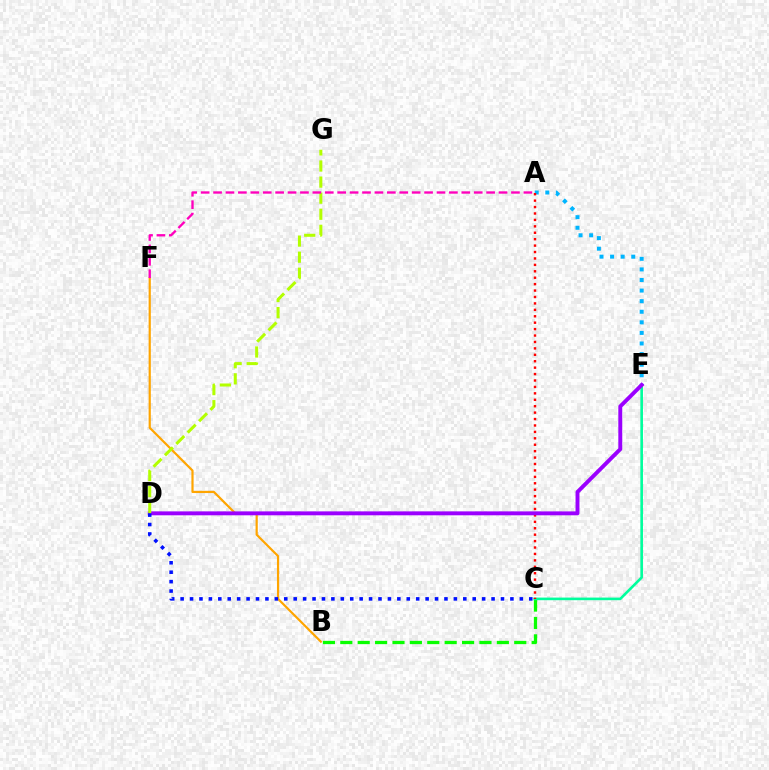{('B', 'F'): [{'color': '#ffa500', 'line_style': 'solid', 'thickness': 1.58}], ('B', 'C'): [{'color': '#08ff00', 'line_style': 'dashed', 'thickness': 2.36}], ('A', 'E'): [{'color': '#00b5ff', 'line_style': 'dotted', 'thickness': 2.88}], ('C', 'E'): [{'color': '#00ff9d', 'line_style': 'solid', 'thickness': 1.89}], ('A', 'C'): [{'color': '#ff0000', 'line_style': 'dotted', 'thickness': 1.75}], ('D', 'E'): [{'color': '#9b00ff', 'line_style': 'solid', 'thickness': 2.82}], ('D', 'G'): [{'color': '#b3ff00', 'line_style': 'dashed', 'thickness': 2.18}], ('C', 'D'): [{'color': '#0010ff', 'line_style': 'dotted', 'thickness': 2.56}], ('A', 'F'): [{'color': '#ff00bd', 'line_style': 'dashed', 'thickness': 1.69}]}